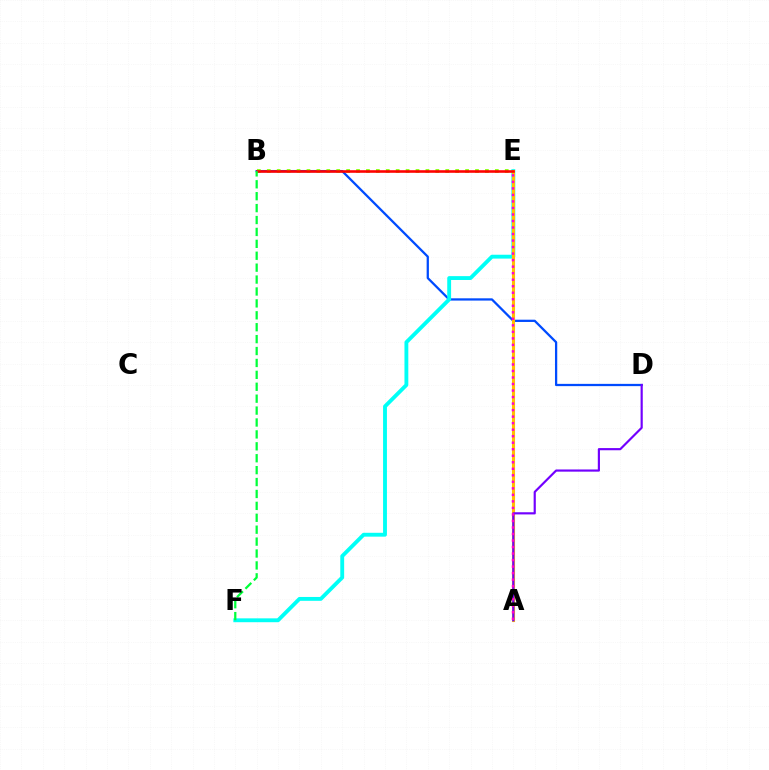{('B', 'D'): [{'color': '#004bff', 'line_style': 'solid', 'thickness': 1.63}], ('E', 'F'): [{'color': '#00fff6', 'line_style': 'solid', 'thickness': 2.78}], ('A', 'E'): [{'color': '#ffbd00', 'line_style': 'solid', 'thickness': 2.23}, {'color': '#ff00cf', 'line_style': 'dotted', 'thickness': 1.77}], ('A', 'D'): [{'color': '#7200ff', 'line_style': 'solid', 'thickness': 1.56}], ('B', 'E'): [{'color': '#84ff00', 'line_style': 'dotted', 'thickness': 2.69}, {'color': '#ff0000', 'line_style': 'solid', 'thickness': 1.87}], ('B', 'F'): [{'color': '#00ff39', 'line_style': 'dashed', 'thickness': 1.62}]}